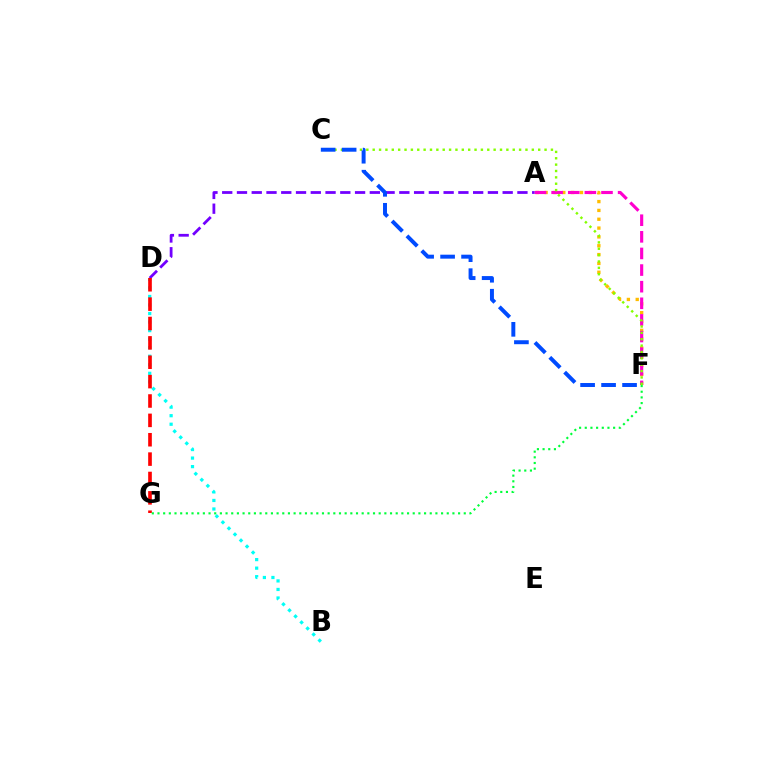{('A', 'F'): [{'color': '#ffbd00', 'line_style': 'dotted', 'thickness': 2.4}, {'color': '#ff00cf', 'line_style': 'dashed', 'thickness': 2.26}], ('B', 'D'): [{'color': '#00fff6', 'line_style': 'dotted', 'thickness': 2.32}], ('A', 'D'): [{'color': '#7200ff', 'line_style': 'dashed', 'thickness': 2.01}], ('D', 'G'): [{'color': '#ff0000', 'line_style': 'dashed', 'thickness': 2.63}], ('C', 'F'): [{'color': '#84ff00', 'line_style': 'dotted', 'thickness': 1.73}, {'color': '#004bff', 'line_style': 'dashed', 'thickness': 2.85}], ('F', 'G'): [{'color': '#00ff39', 'line_style': 'dotted', 'thickness': 1.54}]}